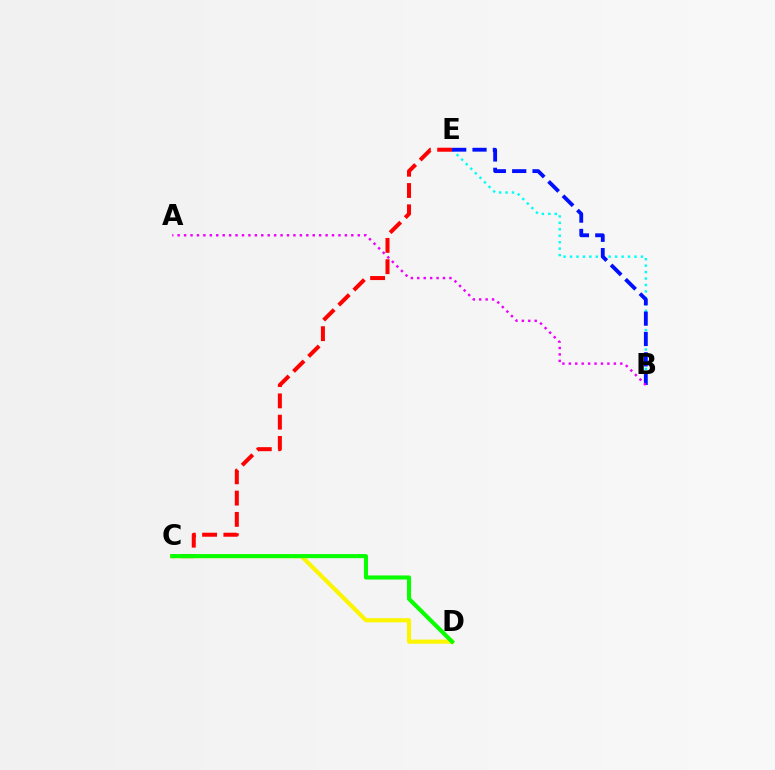{('C', 'D'): [{'color': '#fcf500', 'line_style': 'solid', 'thickness': 2.99}, {'color': '#08ff00', 'line_style': 'solid', 'thickness': 2.94}], ('B', 'E'): [{'color': '#00fff6', 'line_style': 'dotted', 'thickness': 1.75}, {'color': '#0010ff', 'line_style': 'dashed', 'thickness': 2.76}], ('C', 'E'): [{'color': '#ff0000', 'line_style': 'dashed', 'thickness': 2.89}], ('A', 'B'): [{'color': '#ee00ff', 'line_style': 'dotted', 'thickness': 1.75}]}